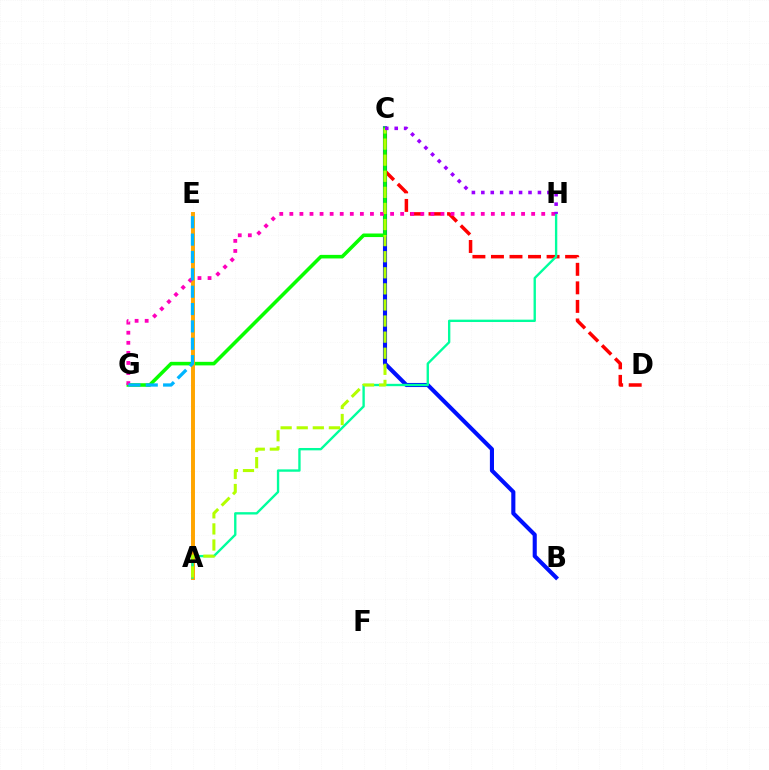{('B', 'C'): [{'color': '#0010ff', 'line_style': 'solid', 'thickness': 2.95}], ('C', 'D'): [{'color': '#ff0000', 'line_style': 'dashed', 'thickness': 2.52}], ('C', 'G'): [{'color': '#08ff00', 'line_style': 'solid', 'thickness': 2.57}], ('A', 'E'): [{'color': '#ffa500', 'line_style': 'solid', 'thickness': 2.83}], ('A', 'H'): [{'color': '#00ff9d', 'line_style': 'solid', 'thickness': 1.7}], ('G', 'H'): [{'color': '#ff00bd', 'line_style': 'dotted', 'thickness': 2.74}], ('A', 'C'): [{'color': '#b3ff00', 'line_style': 'dashed', 'thickness': 2.19}], ('C', 'H'): [{'color': '#9b00ff', 'line_style': 'dotted', 'thickness': 2.56}], ('E', 'G'): [{'color': '#00b5ff', 'line_style': 'dashed', 'thickness': 2.36}]}